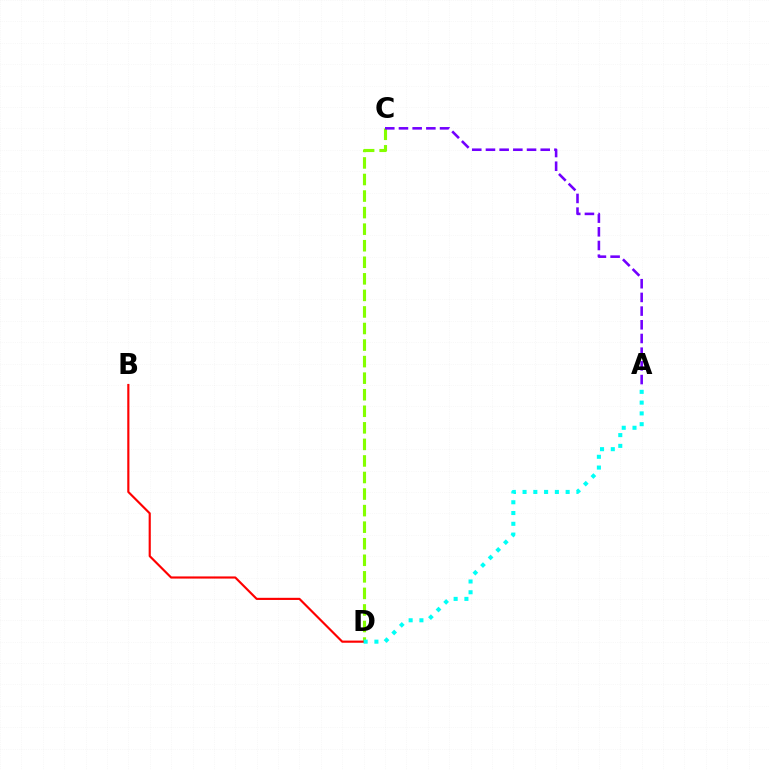{('C', 'D'): [{'color': '#84ff00', 'line_style': 'dashed', 'thickness': 2.25}], ('B', 'D'): [{'color': '#ff0000', 'line_style': 'solid', 'thickness': 1.55}], ('A', 'C'): [{'color': '#7200ff', 'line_style': 'dashed', 'thickness': 1.86}], ('A', 'D'): [{'color': '#00fff6', 'line_style': 'dotted', 'thickness': 2.93}]}